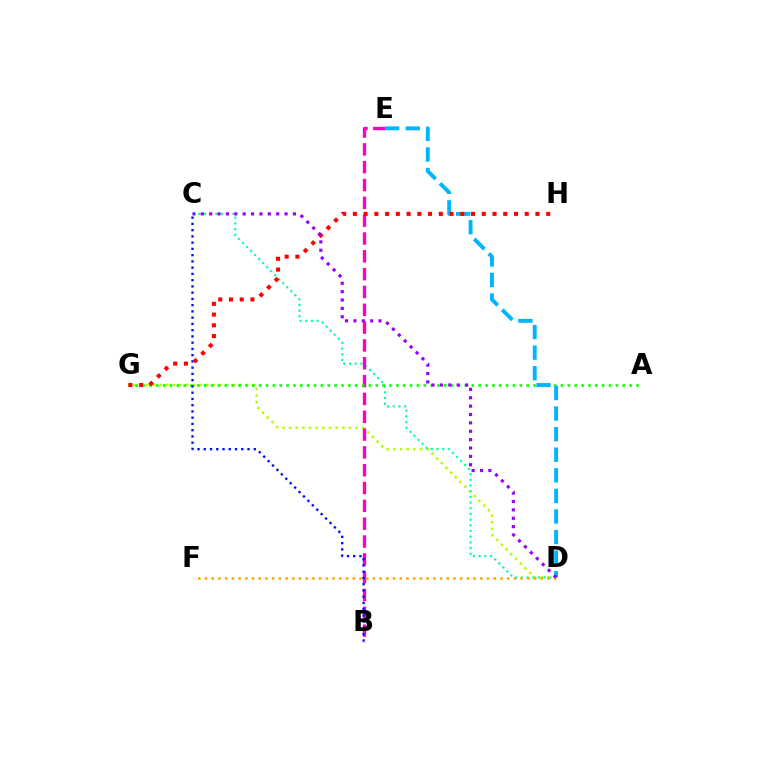{('D', 'G'): [{'color': '#b3ff00', 'line_style': 'dotted', 'thickness': 1.81}], ('C', 'D'): [{'color': '#00ff9d', 'line_style': 'dotted', 'thickness': 1.55}, {'color': '#9b00ff', 'line_style': 'dotted', 'thickness': 2.28}], ('B', 'E'): [{'color': '#ff00bd', 'line_style': 'dashed', 'thickness': 2.42}], ('D', 'F'): [{'color': '#ffa500', 'line_style': 'dotted', 'thickness': 1.82}], ('A', 'G'): [{'color': '#08ff00', 'line_style': 'dotted', 'thickness': 1.86}], ('D', 'E'): [{'color': '#00b5ff', 'line_style': 'dashed', 'thickness': 2.8}], ('B', 'C'): [{'color': '#0010ff', 'line_style': 'dotted', 'thickness': 1.7}], ('G', 'H'): [{'color': '#ff0000', 'line_style': 'dotted', 'thickness': 2.92}]}